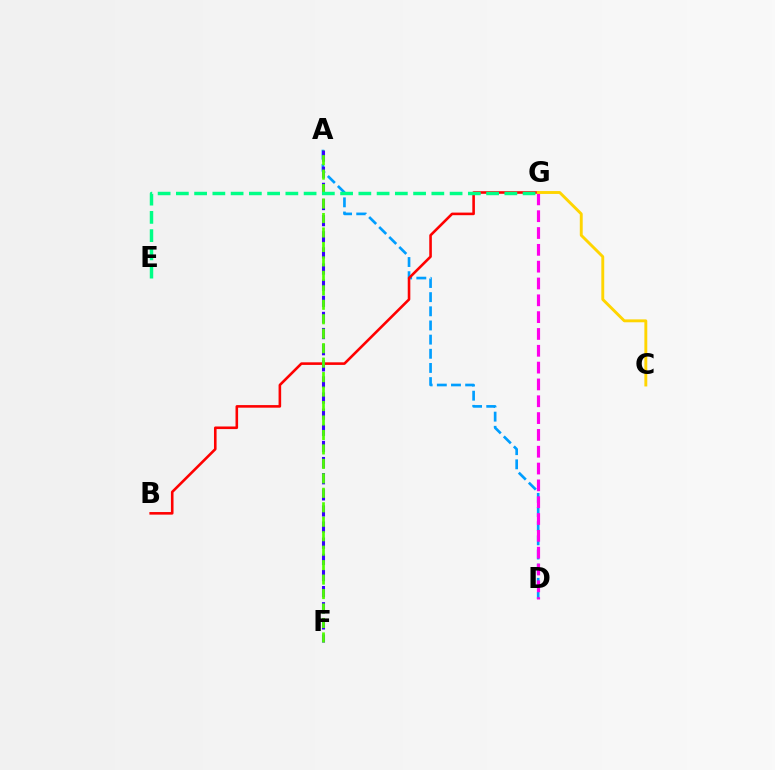{('A', 'D'): [{'color': '#009eff', 'line_style': 'dashed', 'thickness': 1.92}], ('B', 'G'): [{'color': '#ff0000', 'line_style': 'solid', 'thickness': 1.87}], ('A', 'F'): [{'color': '#3700ff', 'line_style': 'dashed', 'thickness': 2.19}, {'color': '#4fff00', 'line_style': 'dashed', 'thickness': 1.96}], ('E', 'G'): [{'color': '#00ff86', 'line_style': 'dashed', 'thickness': 2.48}], ('D', 'G'): [{'color': '#ff00ed', 'line_style': 'dashed', 'thickness': 2.29}], ('C', 'G'): [{'color': '#ffd500', 'line_style': 'solid', 'thickness': 2.09}]}